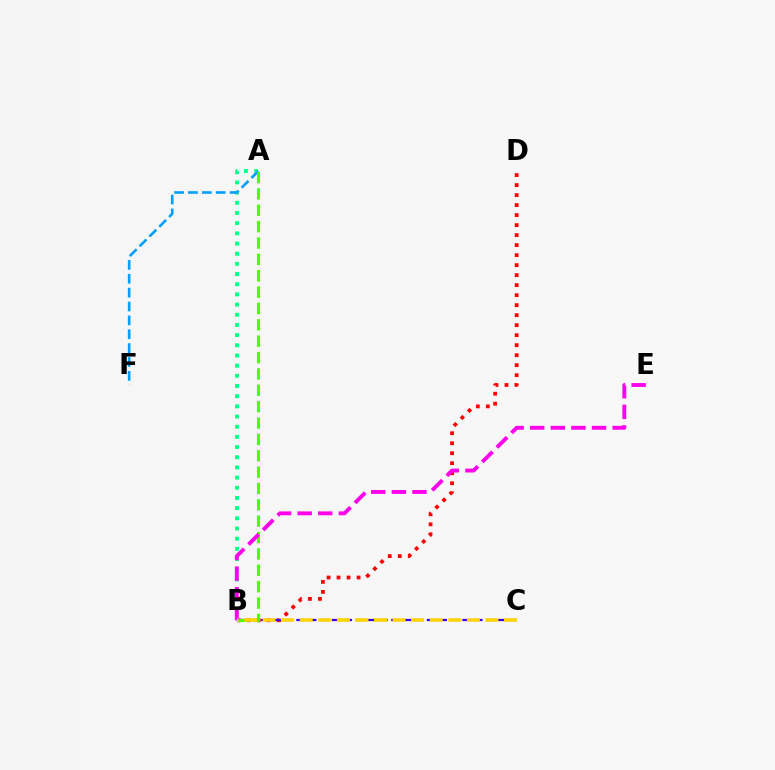{('B', 'D'): [{'color': '#ff0000', 'line_style': 'dotted', 'thickness': 2.72}], ('A', 'B'): [{'color': '#00ff86', 'line_style': 'dotted', 'thickness': 2.77}, {'color': '#4fff00', 'line_style': 'dashed', 'thickness': 2.22}], ('A', 'F'): [{'color': '#009eff', 'line_style': 'dashed', 'thickness': 1.88}], ('B', 'C'): [{'color': '#3700ff', 'line_style': 'dashed', 'thickness': 1.61}, {'color': '#ffd500', 'line_style': 'dashed', 'thickness': 2.52}], ('B', 'E'): [{'color': '#ff00ed', 'line_style': 'dashed', 'thickness': 2.8}]}